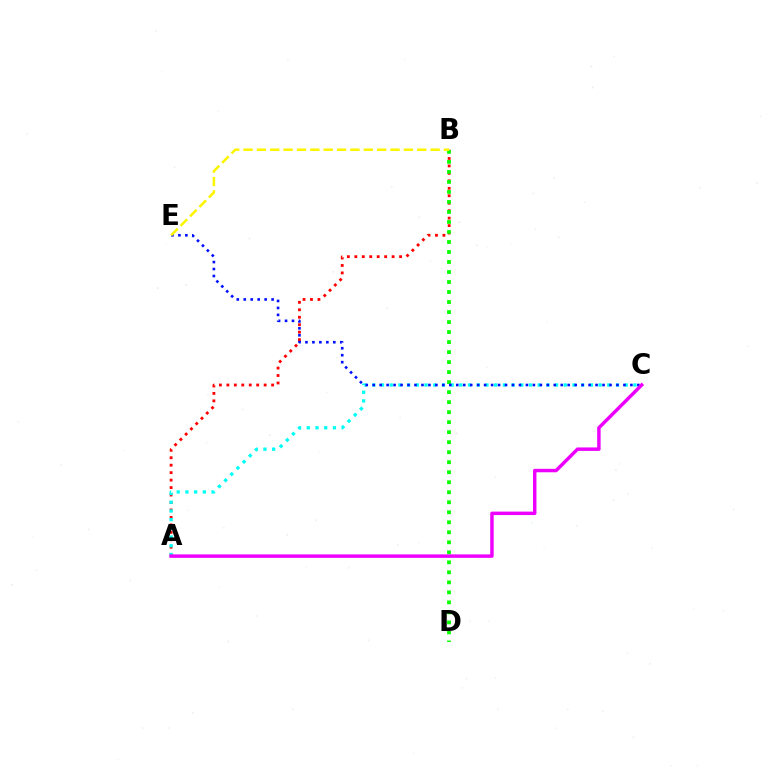{('A', 'B'): [{'color': '#ff0000', 'line_style': 'dotted', 'thickness': 2.03}], ('B', 'D'): [{'color': '#08ff00', 'line_style': 'dotted', 'thickness': 2.72}], ('A', 'C'): [{'color': '#00fff6', 'line_style': 'dotted', 'thickness': 2.36}, {'color': '#ee00ff', 'line_style': 'solid', 'thickness': 2.49}], ('C', 'E'): [{'color': '#0010ff', 'line_style': 'dotted', 'thickness': 1.89}], ('B', 'E'): [{'color': '#fcf500', 'line_style': 'dashed', 'thickness': 1.82}]}